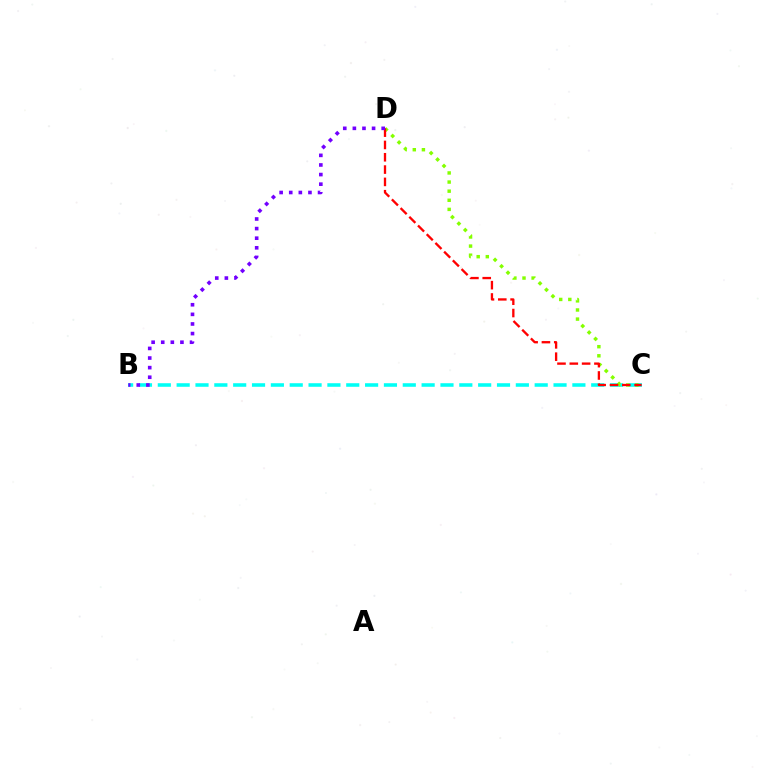{('B', 'C'): [{'color': '#00fff6', 'line_style': 'dashed', 'thickness': 2.56}], ('C', 'D'): [{'color': '#84ff00', 'line_style': 'dotted', 'thickness': 2.48}, {'color': '#ff0000', 'line_style': 'dashed', 'thickness': 1.67}], ('B', 'D'): [{'color': '#7200ff', 'line_style': 'dotted', 'thickness': 2.61}]}